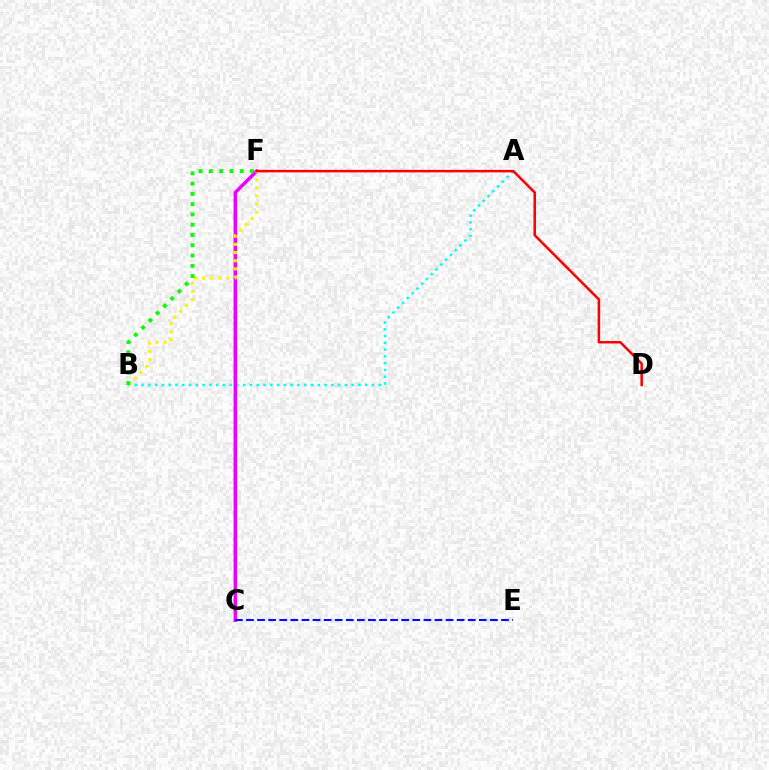{('A', 'B'): [{'color': '#00fff6', 'line_style': 'dotted', 'thickness': 1.84}], ('C', 'F'): [{'color': '#ee00ff', 'line_style': 'solid', 'thickness': 2.49}], ('C', 'E'): [{'color': '#0010ff', 'line_style': 'dashed', 'thickness': 1.51}], ('B', 'F'): [{'color': '#fcf500', 'line_style': 'dotted', 'thickness': 2.22}, {'color': '#08ff00', 'line_style': 'dotted', 'thickness': 2.79}], ('D', 'F'): [{'color': '#ff0000', 'line_style': 'solid', 'thickness': 1.81}]}